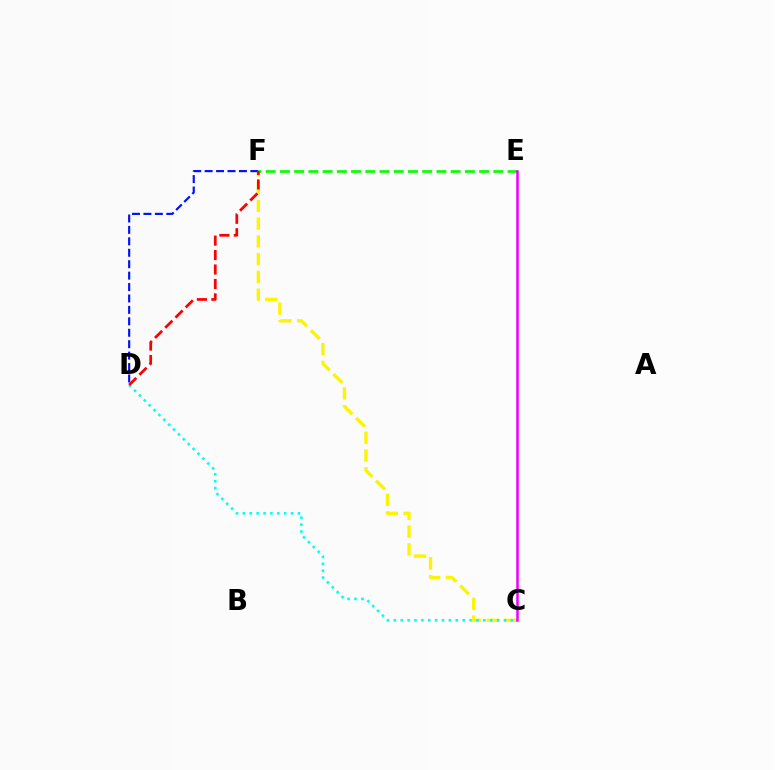{('C', 'F'): [{'color': '#fcf500', 'line_style': 'dashed', 'thickness': 2.41}], ('D', 'F'): [{'color': '#0010ff', 'line_style': 'dashed', 'thickness': 1.55}, {'color': '#ff0000', 'line_style': 'dashed', 'thickness': 1.96}], ('C', 'D'): [{'color': '#00fff6', 'line_style': 'dotted', 'thickness': 1.87}], ('E', 'F'): [{'color': '#08ff00', 'line_style': 'dashed', 'thickness': 1.93}], ('C', 'E'): [{'color': '#ee00ff', 'line_style': 'solid', 'thickness': 1.82}]}